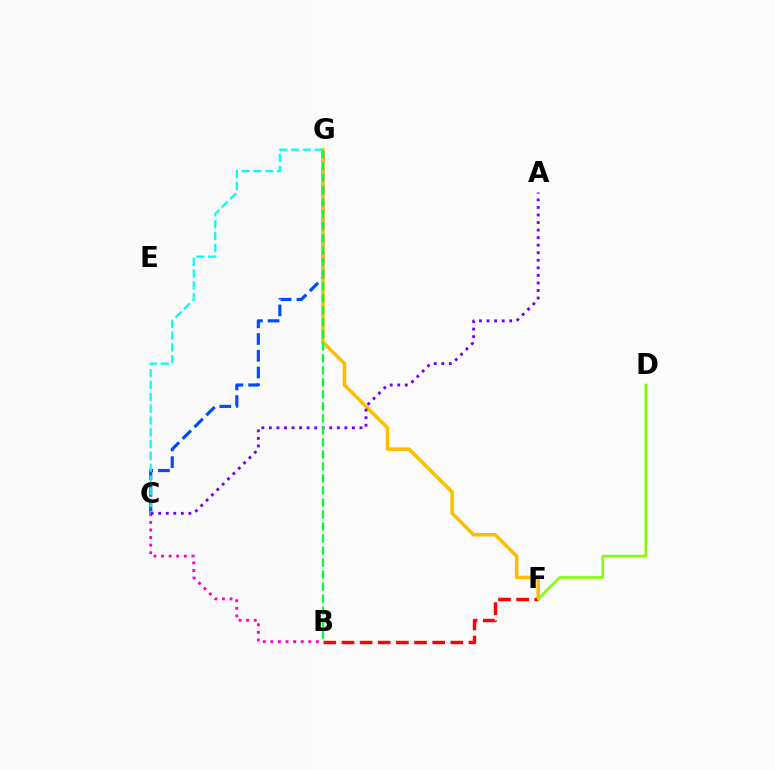{('C', 'G'): [{'color': '#004bff', 'line_style': 'dashed', 'thickness': 2.27}, {'color': '#00fff6', 'line_style': 'dashed', 'thickness': 1.61}], ('B', 'C'): [{'color': '#ff00cf', 'line_style': 'dotted', 'thickness': 2.06}], ('F', 'G'): [{'color': '#ffbd00', 'line_style': 'solid', 'thickness': 2.53}], ('A', 'C'): [{'color': '#7200ff', 'line_style': 'dotted', 'thickness': 2.05}], ('B', 'G'): [{'color': '#00ff39', 'line_style': 'dashed', 'thickness': 1.63}], ('B', 'F'): [{'color': '#ff0000', 'line_style': 'dashed', 'thickness': 2.46}], ('D', 'F'): [{'color': '#84ff00', 'line_style': 'solid', 'thickness': 1.91}]}